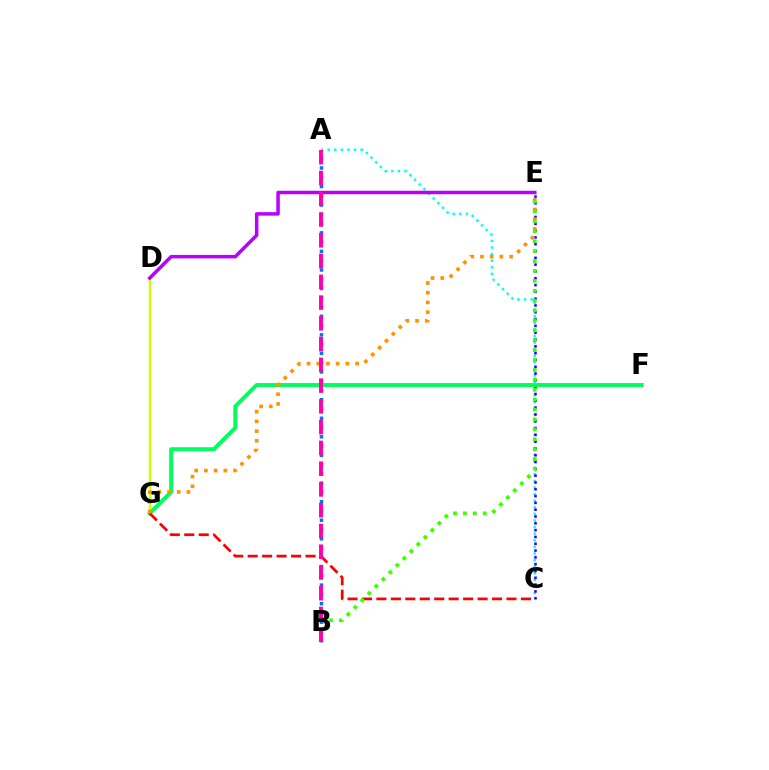{('A', 'B'): [{'color': '#0074ff', 'line_style': 'dotted', 'thickness': 2.52}, {'color': '#ff00ac', 'line_style': 'dashed', 'thickness': 2.82}], ('A', 'C'): [{'color': '#00fff6', 'line_style': 'dotted', 'thickness': 1.79}], ('C', 'E'): [{'color': '#2500ff', 'line_style': 'dotted', 'thickness': 1.85}], ('D', 'G'): [{'color': '#d1ff00', 'line_style': 'solid', 'thickness': 1.75}], ('F', 'G'): [{'color': '#00ff5c', 'line_style': 'solid', 'thickness': 2.83}], ('C', 'G'): [{'color': '#ff0000', 'line_style': 'dashed', 'thickness': 1.96}], ('E', 'G'): [{'color': '#ff9400', 'line_style': 'dotted', 'thickness': 2.64}], ('B', 'E'): [{'color': '#3dff00', 'line_style': 'dotted', 'thickness': 2.69}], ('D', 'E'): [{'color': '#b900ff', 'line_style': 'solid', 'thickness': 2.51}]}